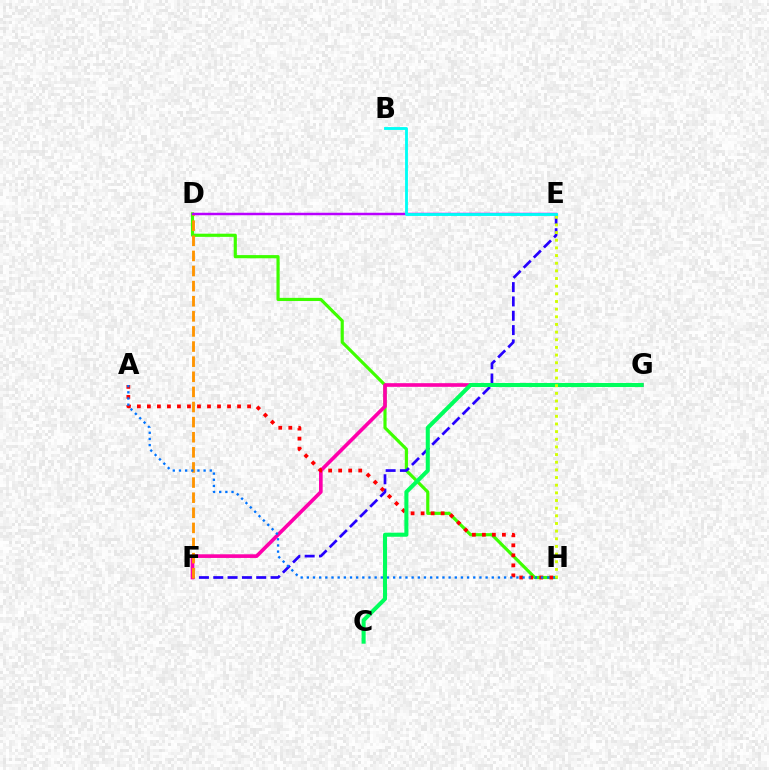{('D', 'H'): [{'color': '#3dff00', 'line_style': 'solid', 'thickness': 2.28}], ('E', 'F'): [{'color': '#2500ff', 'line_style': 'dashed', 'thickness': 1.95}], ('F', 'G'): [{'color': '#ff00ac', 'line_style': 'solid', 'thickness': 2.63}], ('D', 'F'): [{'color': '#ff9400', 'line_style': 'dashed', 'thickness': 2.05}], ('A', 'H'): [{'color': '#ff0000', 'line_style': 'dotted', 'thickness': 2.72}, {'color': '#0074ff', 'line_style': 'dotted', 'thickness': 1.67}], ('C', 'G'): [{'color': '#00ff5c', 'line_style': 'solid', 'thickness': 2.92}], ('E', 'H'): [{'color': '#d1ff00', 'line_style': 'dotted', 'thickness': 2.08}], ('D', 'E'): [{'color': '#b900ff', 'line_style': 'solid', 'thickness': 1.78}], ('B', 'E'): [{'color': '#00fff6', 'line_style': 'solid', 'thickness': 2.05}]}